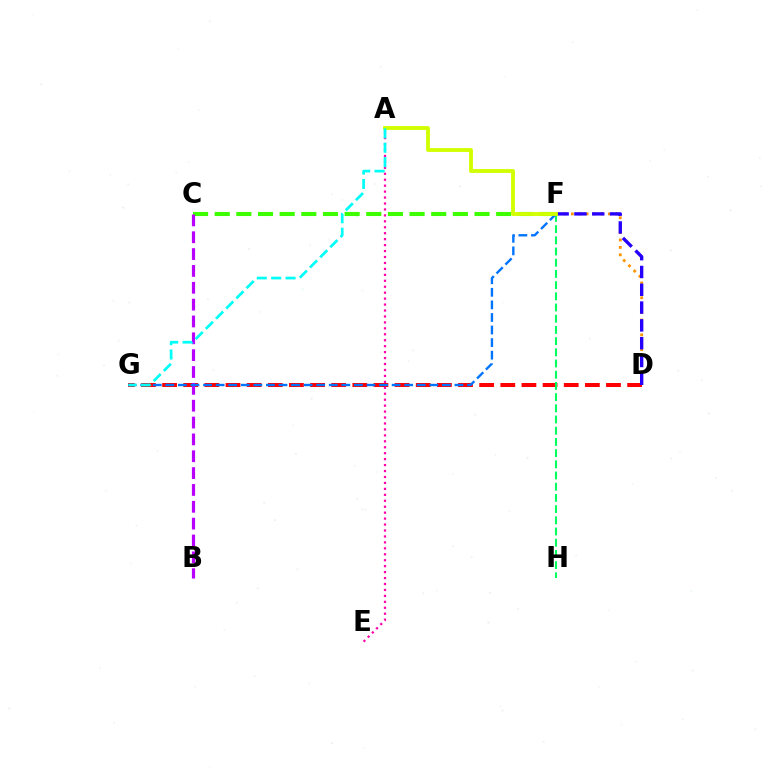{('D', 'G'): [{'color': '#ff0000', 'line_style': 'dashed', 'thickness': 2.87}], ('D', 'F'): [{'color': '#ff9400', 'line_style': 'dotted', 'thickness': 2.01}, {'color': '#2500ff', 'line_style': 'dashed', 'thickness': 2.42}], ('C', 'F'): [{'color': '#3dff00', 'line_style': 'dashed', 'thickness': 2.94}], ('A', 'E'): [{'color': '#ff00ac', 'line_style': 'dotted', 'thickness': 1.62}], ('B', 'C'): [{'color': '#b900ff', 'line_style': 'dashed', 'thickness': 2.29}], ('F', 'H'): [{'color': '#00ff5c', 'line_style': 'dashed', 'thickness': 1.52}], ('F', 'G'): [{'color': '#0074ff', 'line_style': 'dashed', 'thickness': 1.71}], ('A', 'F'): [{'color': '#d1ff00', 'line_style': 'solid', 'thickness': 2.78}], ('A', 'G'): [{'color': '#00fff6', 'line_style': 'dashed', 'thickness': 1.96}]}